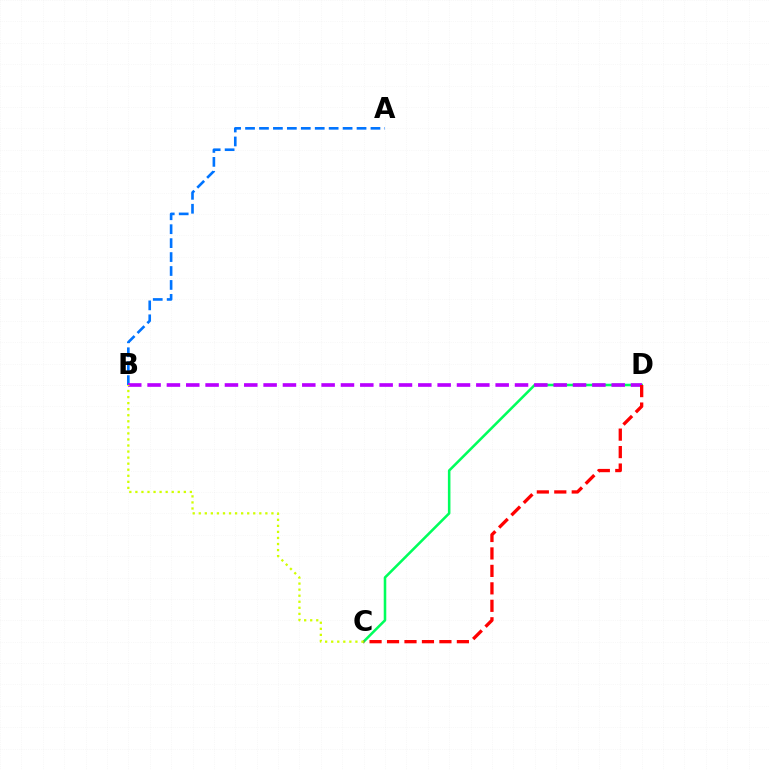{('A', 'B'): [{'color': '#0074ff', 'line_style': 'dashed', 'thickness': 1.89}], ('C', 'D'): [{'color': '#00ff5c', 'line_style': 'solid', 'thickness': 1.84}, {'color': '#ff0000', 'line_style': 'dashed', 'thickness': 2.37}], ('B', 'D'): [{'color': '#b900ff', 'line_style': 'dashed', 'thickness': 2.63}], ('B', 'C'): [{'color': '#d1ff00', 'line_style': 'dotted', 'thickness': 1.65}]}